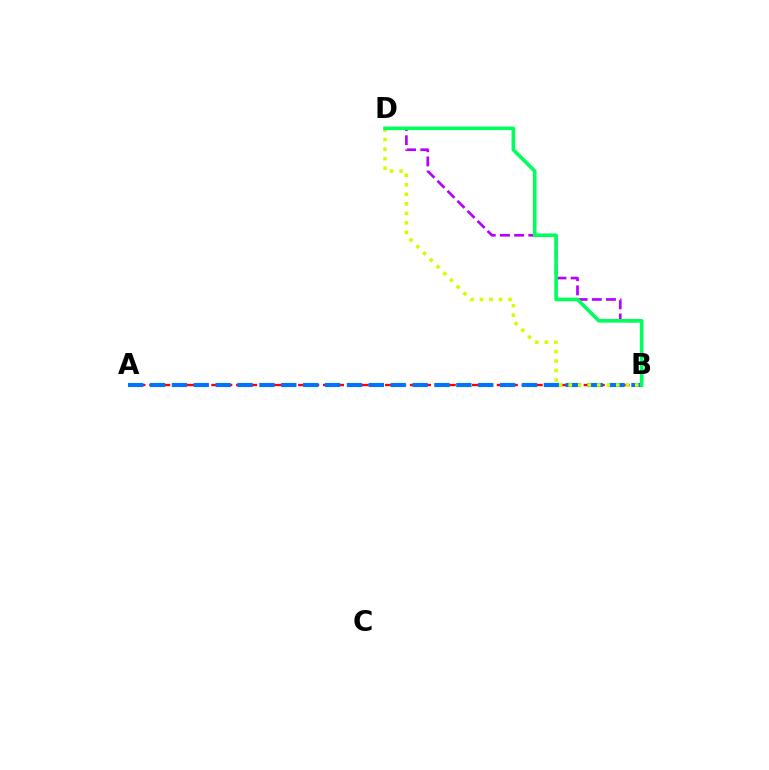{('A', 'B'): [{'color': '#ff0000', 'line_style': 'dashed', 'thickness': 1.69}, {'color': '#0074ff', 'line_style': 'dashed', 'thickness': 2.97}], ('B', 'D'): [{'color': '#b900ff', 'line_style': 'dashed', 'thickness': 1.93}, {'color': '#d1ff00', 'line_style': 'dotted', 'thickness': 2.58}, {'color': '#00ff5c', 'line_style': 'solid', 'thickness': 2.6}]}